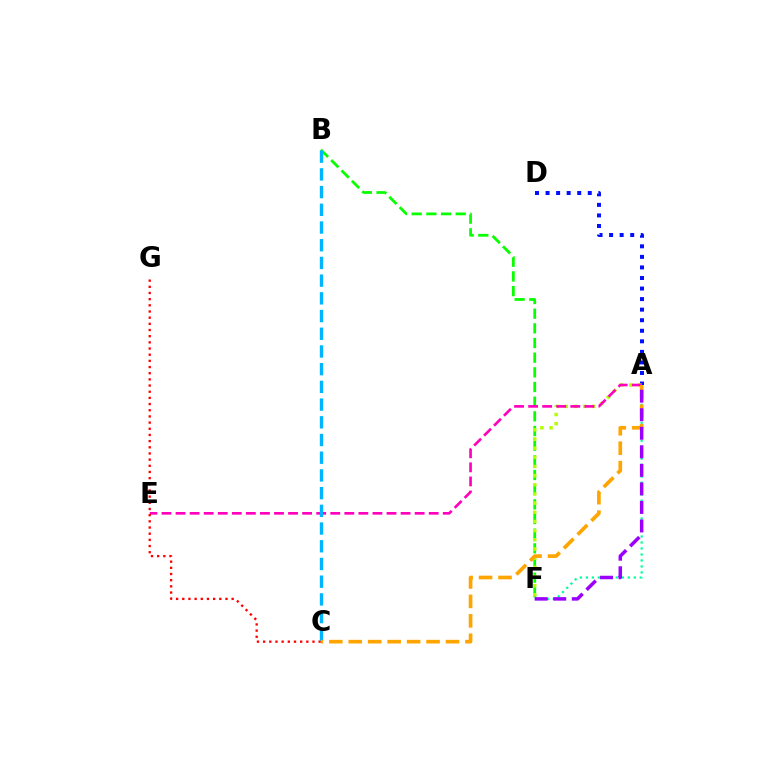{('A', 'D'): [{'color': '#0010ff', 'line_style': 'dotted', 'thickness': 2.87}], ('B', 'F'): [{'color': '#08ff00', 'line_style': 'dashed', 'thickness': 1.99}], ('A', 'F'): [{'color': '#b3ff00', 'line_style': 'dotted', 'thickness': 2.49}, {'color': '#00ff9d', 'line_style': 'dotted', 'thickness': 1.63}, {'color': '#9b00ff', 'line_style': 'dashed', 'thickness': 2.52}], ('A', 'E'): [{'color': '#ff00bd', 'line_style': 'dashed', 'thickness': 1.91}], ('C', 'G'): [{'color': '#ff0000', 'line_style': 'dotted', 'thickness': 1.68}], ('B', 'C'): [{'color': '#00b5ff', 'line_style': 'dashed', 'thickness': 2.41}], ('A', 'C'): [{'color': '#ffa500', 'line_style': 'dashed', 'thickness': 2.64}]}